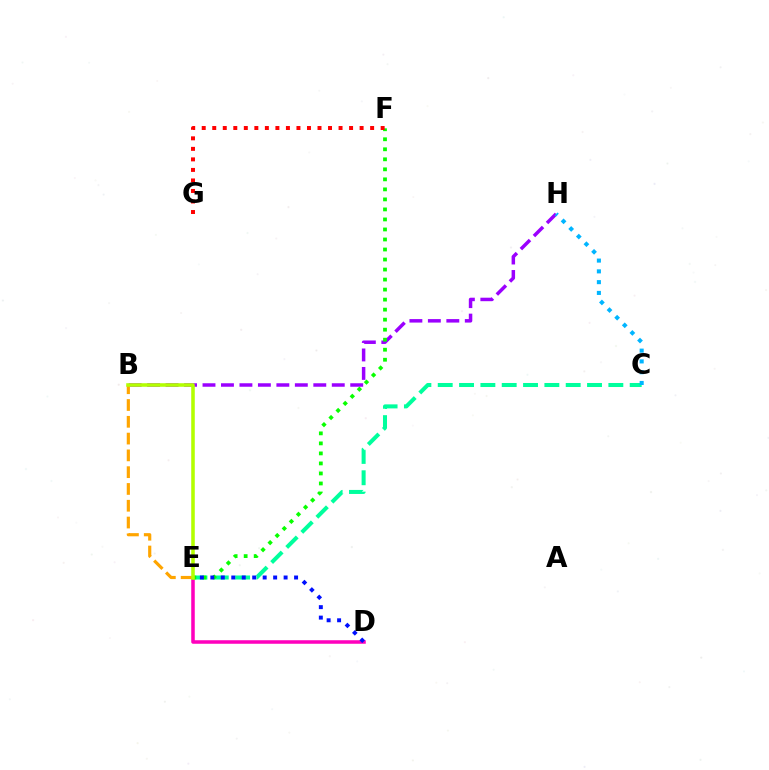{('D', 'E'): [{'color': '#ff00bd', 'line_style': 'solid', 'thickness': 2.54}, {'color': '#0010ff', 'line_style': 'dotted', 'thickness': 2.84}], ('C', 'E'): [{'color': '#00ff9d', 'line_style': 'dashed', 'thickness': 2.9}], ('B', 'H'): [{'color': '#9b00ff', 'line_style': 'dashed', 'thickness': 2.51}], ('B', 'E'): [{'color': '#ffa500', 'line_style': 'dashed', 'thickness': 2.28}, {'color': '#b3ff00', 'line_style': 'solid', 'thickness': 2.56}], ('E', 'F'): [{'color': '#08ff00', 'line_style': 'dotted', 'thickness': 2.72}], ('F', 'G'): [{'color': '#ff0000', 'line_style': 'dotted', 'thickness': 2.86}], ('C', 'H'): [{'color': '#00b5ff', 'line_style': 'dotted', 'thickness': 2.93}]}